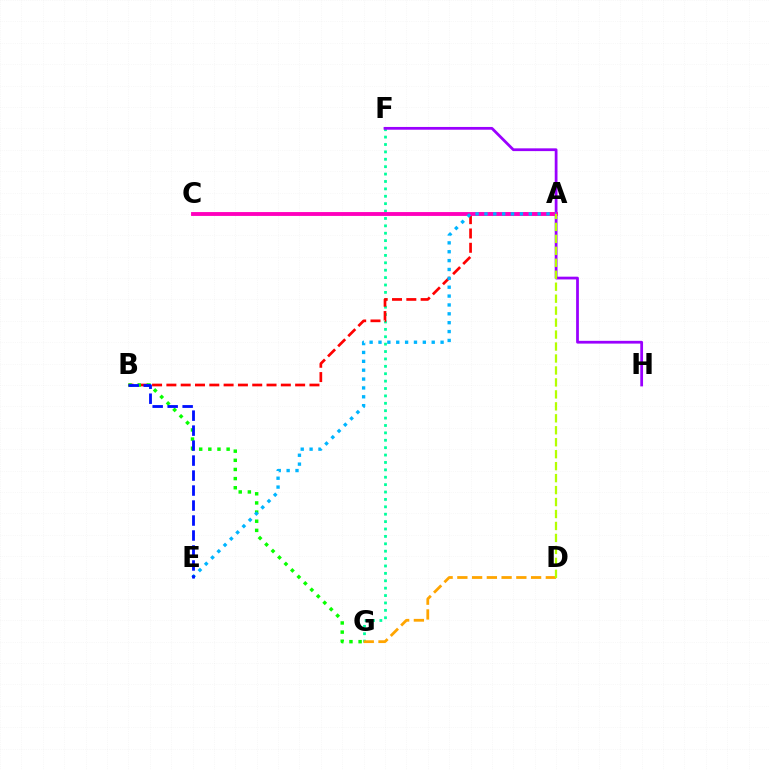{('F', 'G'): [{'color': '#00ff9d', 'line_style': 'dotted', 'thickness': 2.01}], ('F', 'H'): [{'color': '#9b00ff', 'line_style': 'solid', 'thickness': 1.99}], ('D', 'G'): [{'color': '#ffa500', 'line_style': 'dashed', 'thickness': 2.0}], ('A', 'B'): [{'color': '#ff0000', 'line_style': 'dashed', 'thickness': 1.94}], ('B', 'G'): [{'color': '#08ff00', 'line_style': 'dotted', 'thickness': 2.48}], ('A', 'C'): [{'color': '#ff00bd', 'line_style': 'solid', 'thickness': 2.78}], ('A', 'E'): [{'color': '#00b5ff', 'line_style': 'dotted', 'thickness': 2.41}], ('B', 'E'): [{'color': '#0010ff', 'line_style': 'dashed', 'thickness': 2.04}], ('A', 'D'): [{'color': '#b3ff00', 'line_style': 'dashed', 'thickness': 1.63}]}